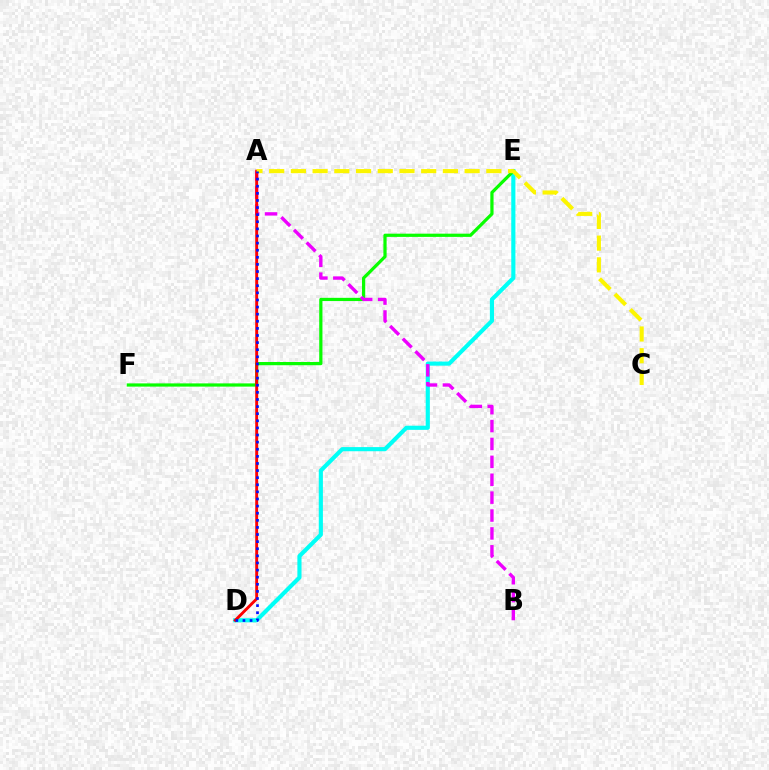{('D', 'E'): [{'color': '#00fff6', 'line_style': 'solid', 'thickness': 2.98}], ('E', 'F'): [{'color': '#08ff00', 'line_style': 'solid', 'thickness': 2.32}], ('A', 'B'): [{'color': '#ee00ff', 'line_style': 'dashed', 'thickness': 2.43}], ('A', 'D'): [{'color': '#ff0000', 'line_style': 'solid', 'thickness': 2.08}, {'color': '#0010ff', 'line_style': 'dotted', 'thickness': 1.93}], ('A', 'C'): [{'color': '#fcf500', 'line_style': 'dashed', 'thickness': 2.95}]}